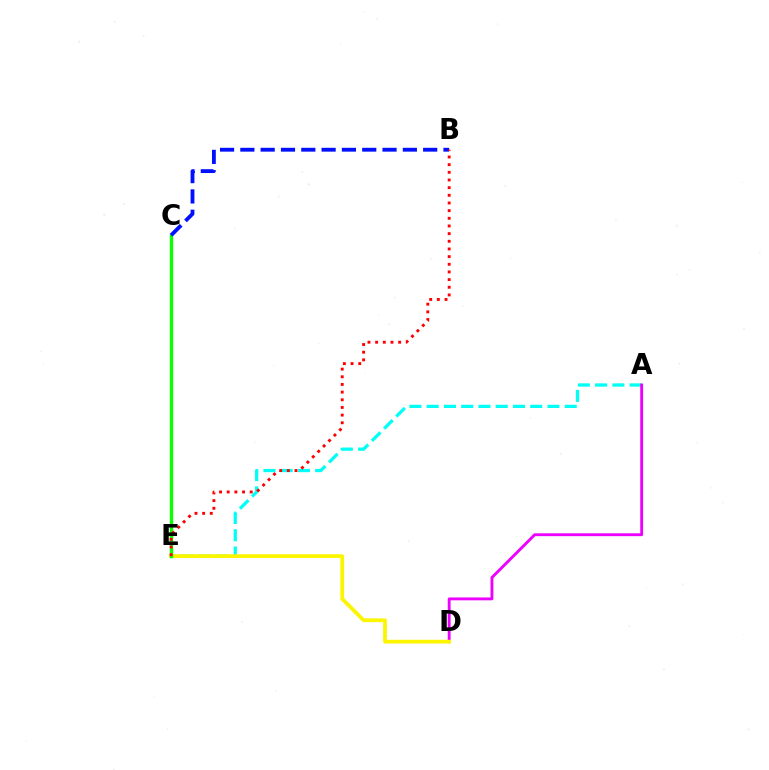{('A', 'E'): [{'color': '#00fff6', 'line_style': 'dashed', 'thickness': 2.34}], ('A', 'D'): [{'color': '#ee00ff', 'line_style': 'solid', 'thickness': 2.06}], ('D', 'E'): [{'color': '#fcf500', 'line_style': 'solid', 'thickness': 2.7}], ('C', 'E'): [{'color': '#08ff00', 'line_style': 'solid', 'thickness': 2.42}], ('B', 'C'): [{'color': '#0010ff', 'line_style': 'dashed', 'thickness': 2.76}], ('B', 'E'): [{'color': '#ff0000', 'line_style': 'dotted', 'thickness': 2.08}]}